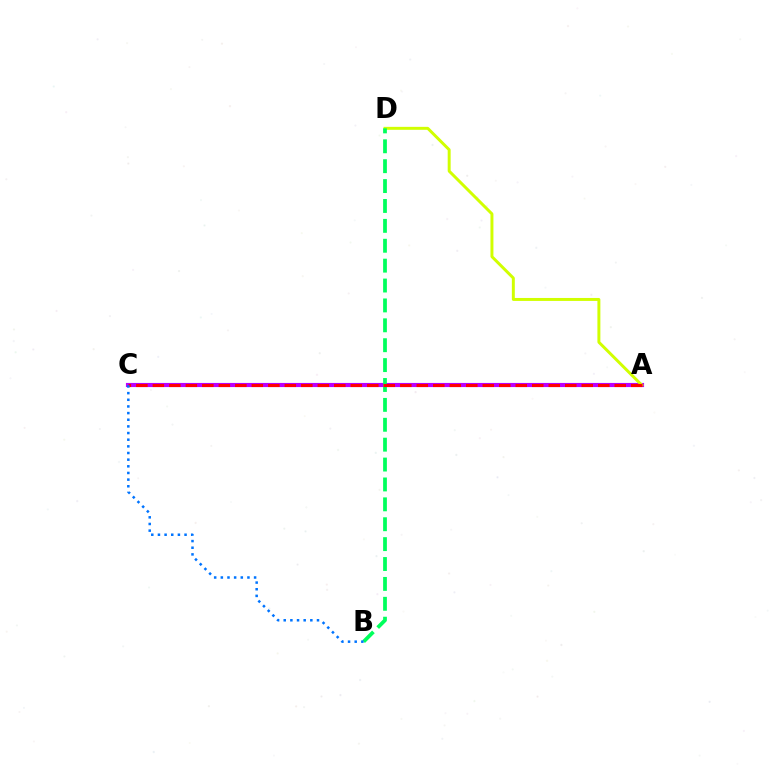{('A', 'C'): [{'color': '#b900ff', 'line_style': 'solid', 'thickness': 2.98}, {'color': '#ff0000', 'line_style': 'dashed', 'thickness': 2.24}], ('A', 'D'): [{'color': '#d1ff00', 'line_style': 'solid', 'thickness': 2.13}], ('B', 'D'): [{'color': '#00ff5c', 'line_style': 'dashed', 'thickness': 2.7}], ('B', 'C'): [{'color': '#0074ff', 'line_style': 'dotted', 'thickness': 1.81}]}